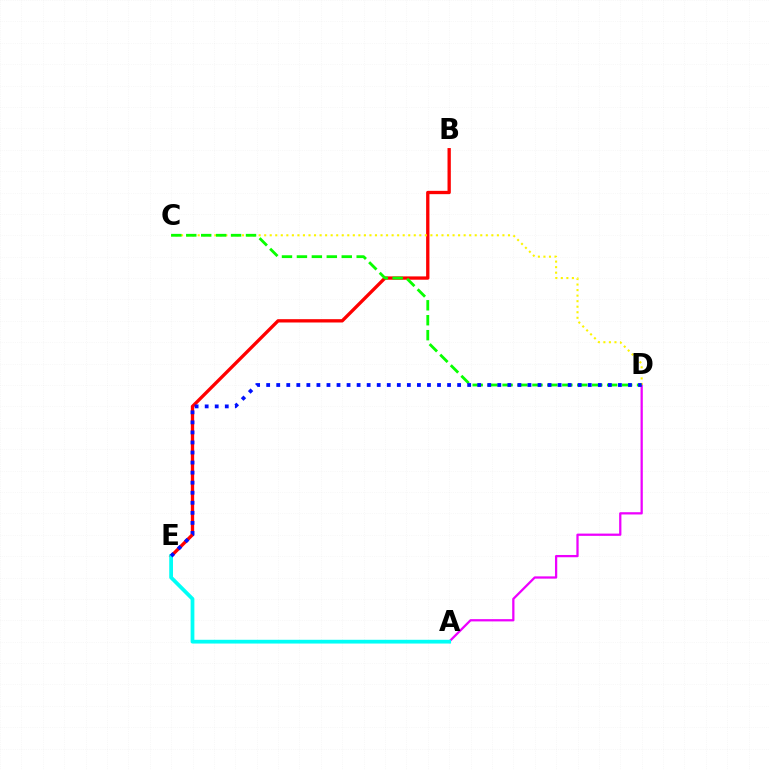{('A', 'D'): [{'color': '#ee00ff', 'line_style': 'solid', 'thickness': 1.63}], ('B', 'E'): [{'color': '#ff0000', 'line_style': 'solid', 'thickness': 2.39}], ('C', 'D'): [{'color': '#fcf500', 'line_style': 'dotted', 'thickness': 1.51}, {'color': '#08ff00', 'line_style': 'dashed', 'thickness': 2.03}], ('A', 'E'): [{'color': '#00fff6', 'line_style': 'solid', 'thickness': 2.71}], ('D', 'E'): [{'color': '#0010ff', 'line_style': 'dotted', 'thickness': 2.73}]}